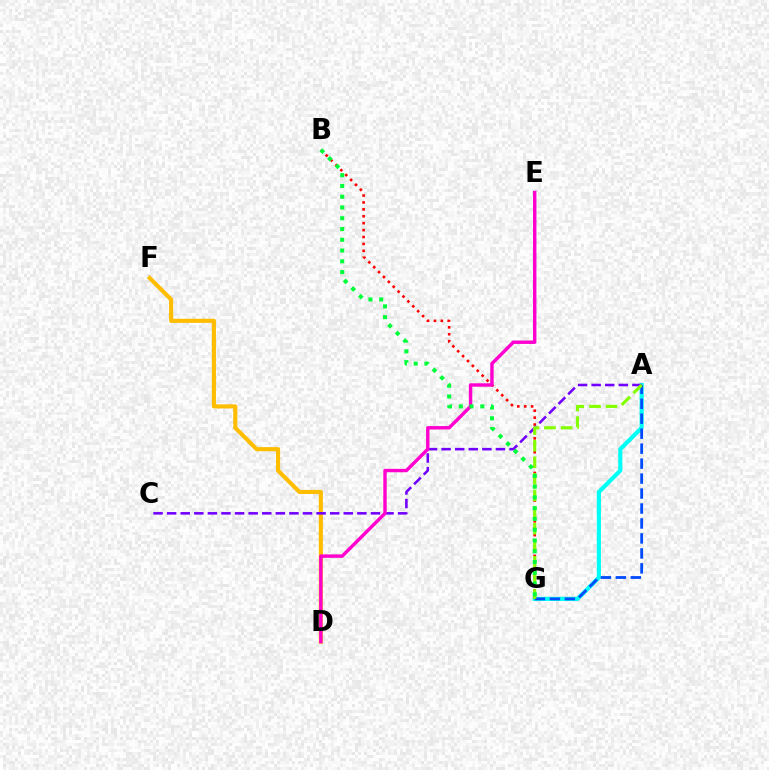{('A', 'G'): [{'color': '#00fff6', 'line_style': 'solid', 'thickness': 2.98}, {'color': '#004bff', 'line_style': 'dashed', 'thickness': 2.03}, {'color': '#84ff00', 'line_style': 'dashed', 'thickness': 2.25}], ('B', 'G'): [{'color': '#ff0000', 'line_style': 'dotted', 'thickness': 1.88}, {'color': '#00ff39', 'line_style': 'dotted', 'thickness': 2.92}], ('D', 'F'): [{'color': '#ffbd00', 'line_style': 'solid', 'thickness': 2.96}], ('A', 'C'): [{'color': '#7200ff', 'line_style': 'dashed', 'thickness': 1.85}], ('D', 'E'): [{'color': '#ff00cf', 'line_style': 'solid', 'thickness': 2.46}]}